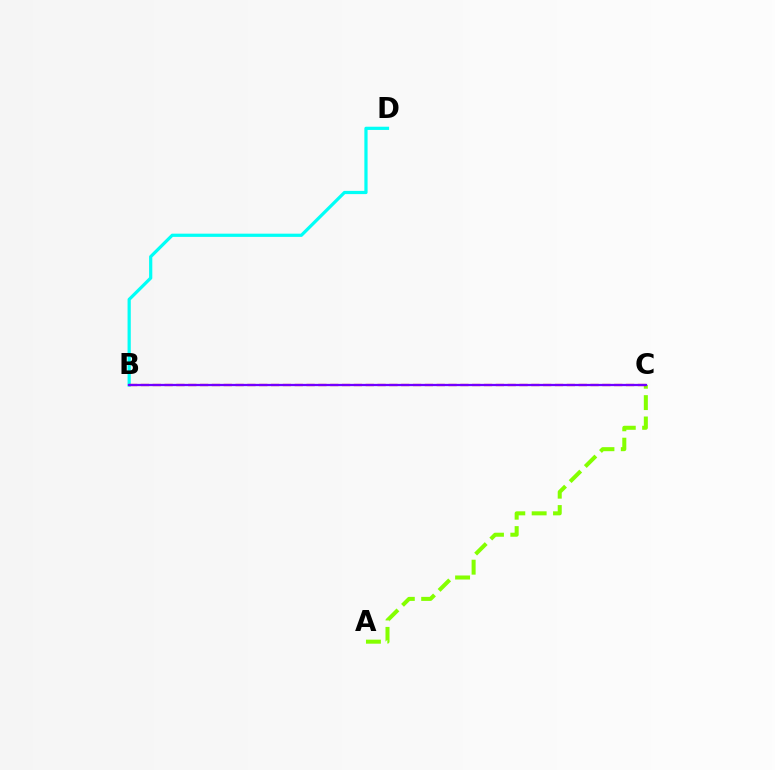{('A', 'C'): [{'color': '#84ff00', 'line_style': 'dashed', 'thickness': 2.9}], ('B', 'D'): [{'color': '#00fff6', 'line_style': 'solid', 'thickness': 2.32}], ('B', 'C'): [{'color': '#ff0000', 'line_style': 'dashed', 'thickness': 1.61}, {'color': '#7200ff', 'line_style': 'solid', 'thickness': 1.62}]}